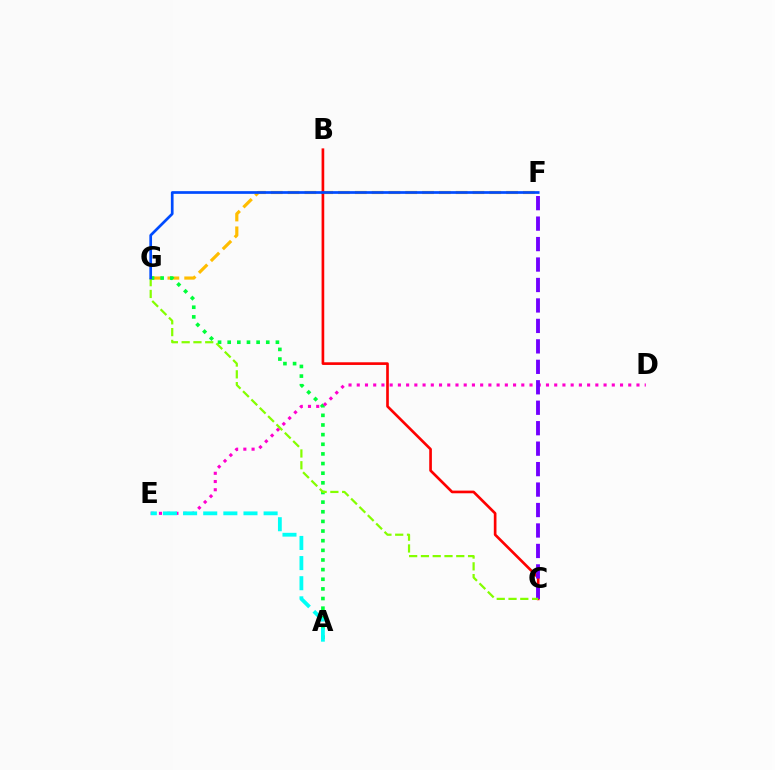{('F', 'G'): [{'color': '#ffbd00', 'line_style': 'dashed', 'thickness': 2.28}, {'color': '#004bff', 'line_style': 'solid', 'thickness': 1.94}], ('A', 'G'): [{'color': '#00ff39', 'line_style': 'dotted', 'thickness': 2.62}], ('D', 'E'): [{'color': '#ff00cf', 'line_style': 'dotted', 'thickness': 2.24}], ('A', 'E'): [{'color': '#00fff6', 'line_style': 'dashed', 'thickness': 2.73}], ('B', 'C'): [{'color': '#ff0000', 'line_style': 'solid', 'thickness': 1.92}], ('C', 'F'): [{'color': '#7200ff', 'line_style': 'dashed', 'thickness': 2.78}], ('C', 'G'): [{'color': '#84ff00', 'line_style': 'dashed', 'thickness': 1.6}]}